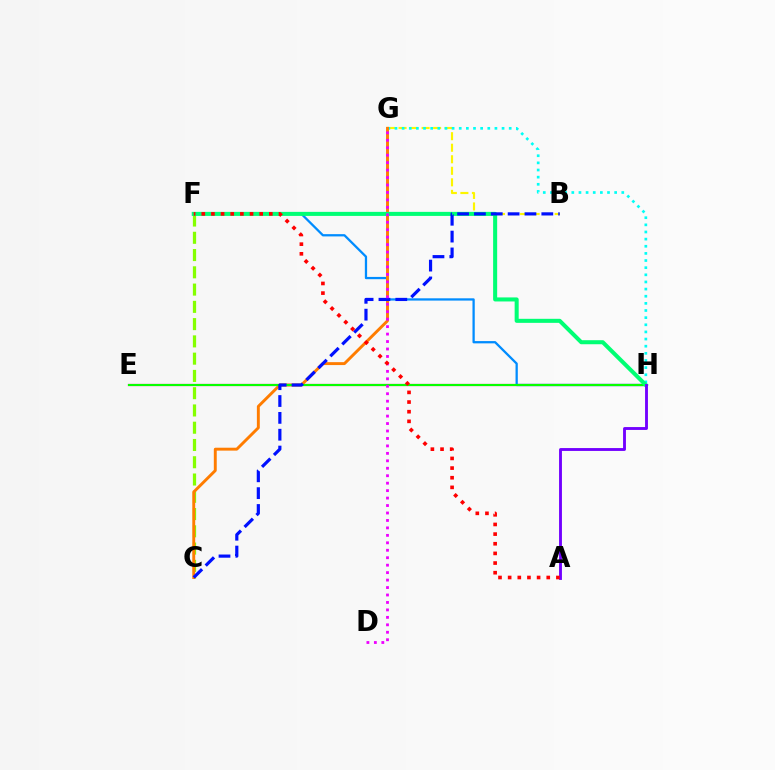{('B', 'G'): [{'color': '#fcf500', 'line_style': 'dashed', 'thickness': 1.57}], ('E', 'H'): [{'color': '#ff0094', 'line_style': 'solid', 'thickness': 1.57}, {'color': '#08ff00', 'line_style': 'solid', 'thickness': 1.52}], ('G', 'H'): [{'color': '#00fff6', 'line_style': 'dotted', 'thickness': 1.94}], ('F', 'H'): [{'color': '#008cff', 'line_style': 'solid', 'thickness': 1.64}, {'color': '#00ff74', 'line_style': 'solid', 'thickness': 2.91}], ('C', 'F'): [{'color': '#84ff00', 'line_style': 'dashed', 'thickness': 2.35}], ('C', 'G'): [{'color': '#ff7c00', 'line_style': 'solid', 'thickness': 2.1}], ('B', 'C'): [{'color': '#0010ff', 'line_style': 'dashed', 'thickness': 2.29}], ('D', 'G'): [{'color': '#ee00ff', 'line_style': 'dotted', 'thickness': 2.03}], ('A', 'H'): [{'color': '#7200ff', 'line_style': 'solid', 'thickness': 2.07}], ('A', 'F'): [{'color': '#ff0000', 'line_style': 'dotted', 'thickness': 2.62}]}